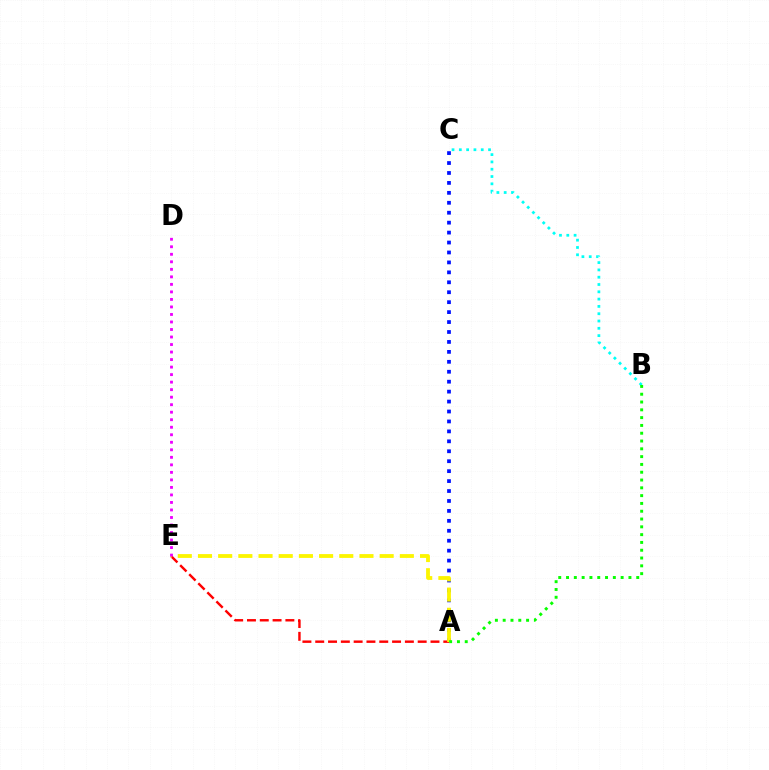{('B', 'C'): [{'color': '#00fff6', 'line_style': 'dotted', 'thickness': 1.98}], ('A', 'C'): [{'color': '#0010ff', 'line_style': 'dotted', 'thickness': 2.7}], ('A', 'E'): [{'color': '#ff0000', 'line_style': 'dashed', 'thickness': 1.74}, {'color': '#fcf500', 'line_style': 'dashed', 'thickness': 2.74}], ('D', 'E'): [{'color': '#ee00ff', 'line_style': 'dotted', 'thickness': 2.04}], ('A', 'B'): [{'color': '#08ff00', 'line_style': 'dotted', 'thickness': 2.12}]}